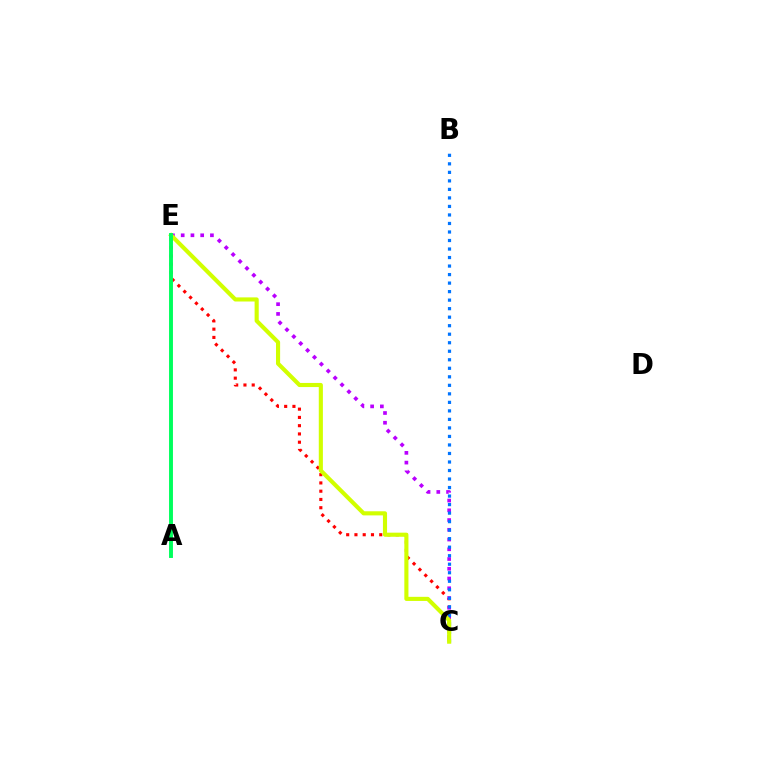{('C', 'E'): [{'color': '#ff0000', 'line_style': 'dotted', 'thickness': 2.25}, {'color': '#b900ff', 'line_style': 'dotted', 'thickness': 2.65}, {'color': '#d1ff00', 'line_style': 'solid', 'thickness': 2.96}], ('B', 'C'): [{'color': '#0074ff', 'line_style': 'dotted', 'thickness': 2.31}], ('A', 'E'): [{'color': '#00ff5c', 'line_style': 'solid', 'thickness': 2.81}]}